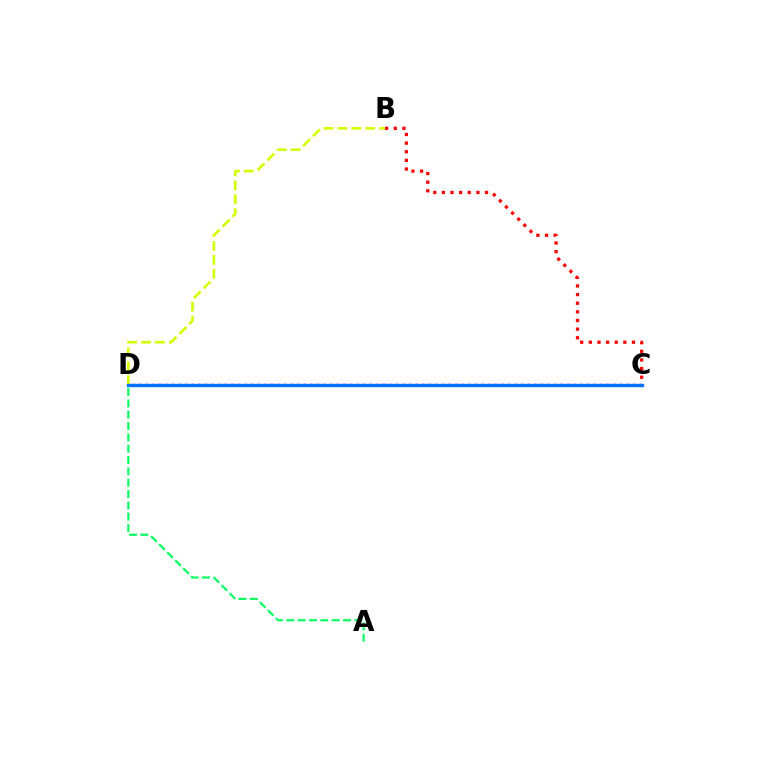{('B', 'C'): [{'color': '#ff0000', 'line_style': 'dotted', 'thickness': 2.35}], ('C', 'D'): [{'color': '#b900ff', 'line_style': 'dotted', 'thickness': 1.79}, {'color': '#0074ff', 'line_style': 'solid', 'thickness': 2.44}], ('A', 'D'): [{'color': '#00ff5c', 'line_style': 'dashed', 'thickness': 1.54}], ('B', 'D'): [{'color': '#d1ff00', 'line_style': 'dashed', 'thickness': 1.89}]}